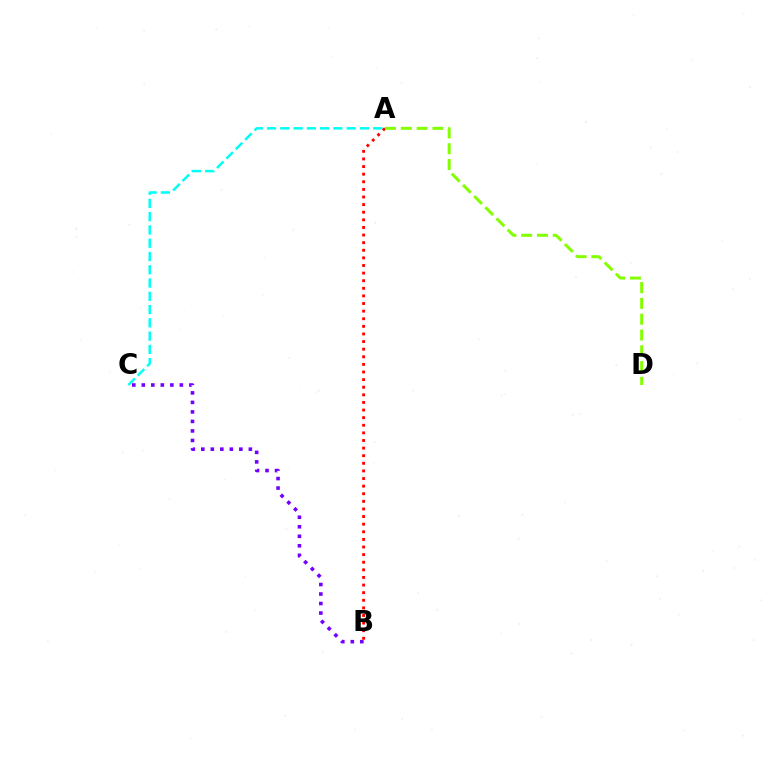{('A', 'C'): [{'color': '#00fff6', 'line_style': 'dashed', 'thickness': 1.8}], ('B', 'C'): [{'color': '#7200ff', 'line_style': 'dotted', 'thickness': 2.58}], ('A', 'B'): [{'color': '#ff0000', 'line_style': 'dotted', 'thickness': 2.07}], ('A', 'D'): [{'color': '#84ff00', 'line_style': 'dashed', 'thickness': 2.15}]}